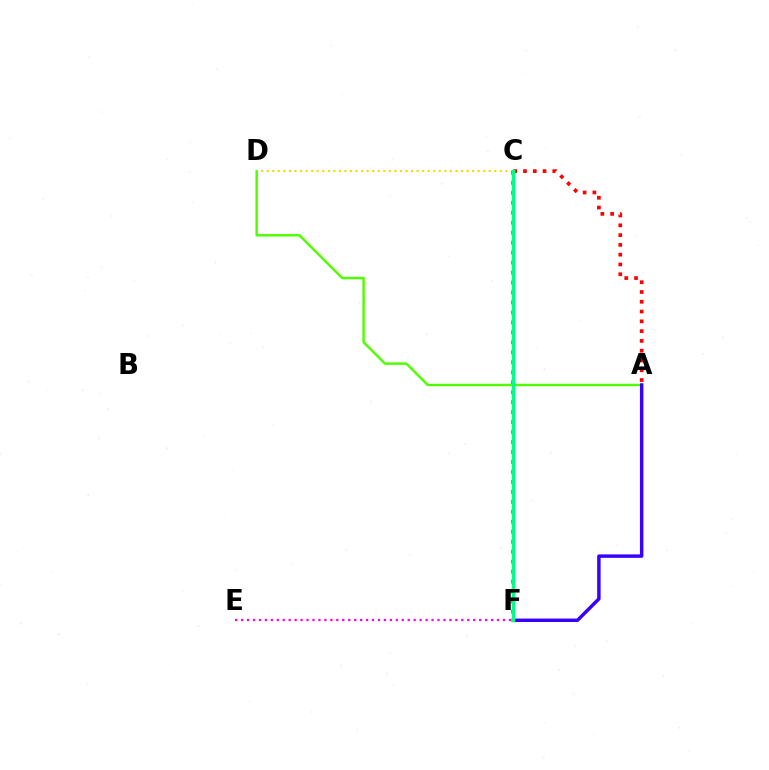{('A', 'D'): [{'color': '#4fff00', 'line_style': 'solid', 'thickness': 1.77}], ('A', 'C'): [{'color': '#ff0000', 'line_style': 'dotted', 'thickness': 2.66}], ('A', 'F'): [{'color': '#3700ff', 'line_style': 'solid', 'thickness': 2.48}], ('C', 'D'): [{'color': '#ffd500', 'line_style': 'dotted', 'thickness': 1.51}], ('C', 'F'): [{'color': '#009eff', 'line_style': 'dotted', 'thickness': 2.71}, {'color': '#00ff86', 'line_style': 'solid', 'thickness': 2.5}], ('E', 'F'): [{'color': '#ff00ed', 'line_style': 'dotted', 'thickness': 1.62}]}